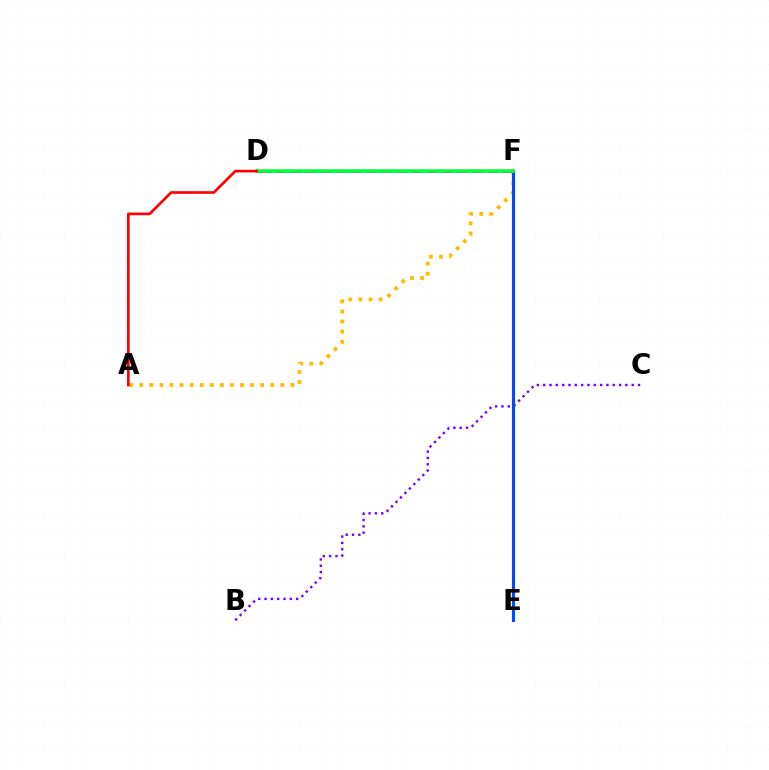{('D', 'F'): [{'color': '#84ff00', 'line_style': 'dashed', 'thickness': 2.05}, {'color': '#00fff6', 'line_style': 'dashed', 'thickness': 2.17}, {'color': '#ff00cf', 'line_style': 'dashed', 'thickness': 2.06}, {'color': '#00ff39', 'line_style': 'solid', 'thickness': 2.54}], ('B', 'C'): [{'color': '#7200ff', 'line_style': 'dotted', 'thickness': 1.72}], ('A', 'F'): [{'color': '#ffbd00', 'line_style': 'dotted', 'thickness': 2.74}], ('E', 'F'): [{'color': '#004bff', 'line_style': 'solid', 'thickness': 2.24}], ('A', 'D'): [{'color': '#ff0000', 'line_style': 'solid', 'thickness': 1.92}]}